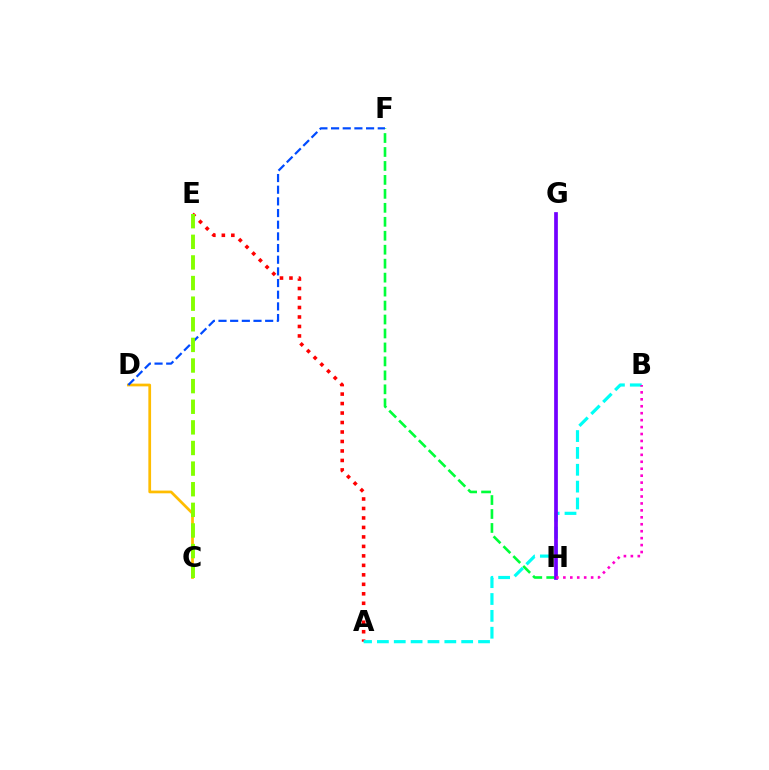{('A', 'E'): [{'color': '#ff0000', 'line_style': 'dotted', 'thickness': 2.58}], ('F', 'H'): [{'color': '#00ff39', 'line_style': 'dashed', 'thickness': 1.9}], ('C', 'D'): [{'color': '#ffbd00', 'line_style': 'solid', 'thickness': 1.96}], ('A', 'B'): [{'color': '#00fff6', 'line_style': 'dashed', 'thickness': 2.29}], ('D', 'F'): [{'color': '#004bff', 'line_style': 'dashed', 'thickness': 1.58}], ('C', 'E'): [{'color': '#84ff00', 'line_style': 'dashed', 'thickness': 2.8}], ('G', 'H'): [{'color': '#7200ff', 'line_style': 'solid', 'thickness': 2.67}], ('B', 'H'): [{'color': '#ff00cf', 'line_style': 'dotted', 'thickness': 1.89}]}